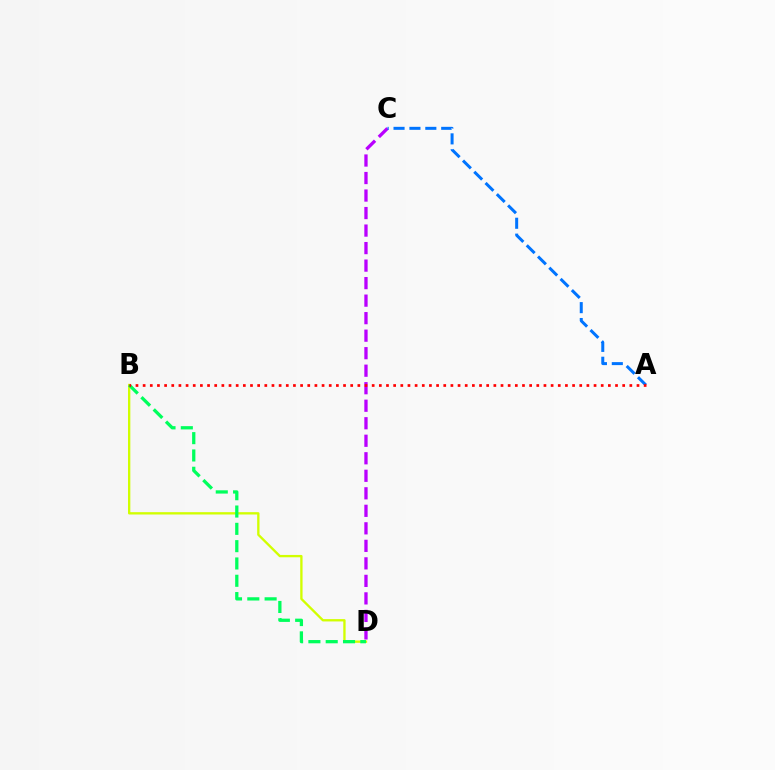{('C', 'D'): [{'color': '#b900ff', 'line_style': 'dashed', 'thickness': 2.38}], ('B', 'D'): [{'color': '#d1ff00', 'line_style': 'solid', 'thickness': 1.68}, {'color': '#00ff5c', 'line_style': 'dashed', 'thickness': 2.35}], ('A', 'C'): [{'color': '#0074ff', 'line_style': 'dashed', 'thickness': 2.16}], ('A', 'B'): [{'color': '#ff0000', 'line_style': 'dotted', 'thickness': 1.94}]}